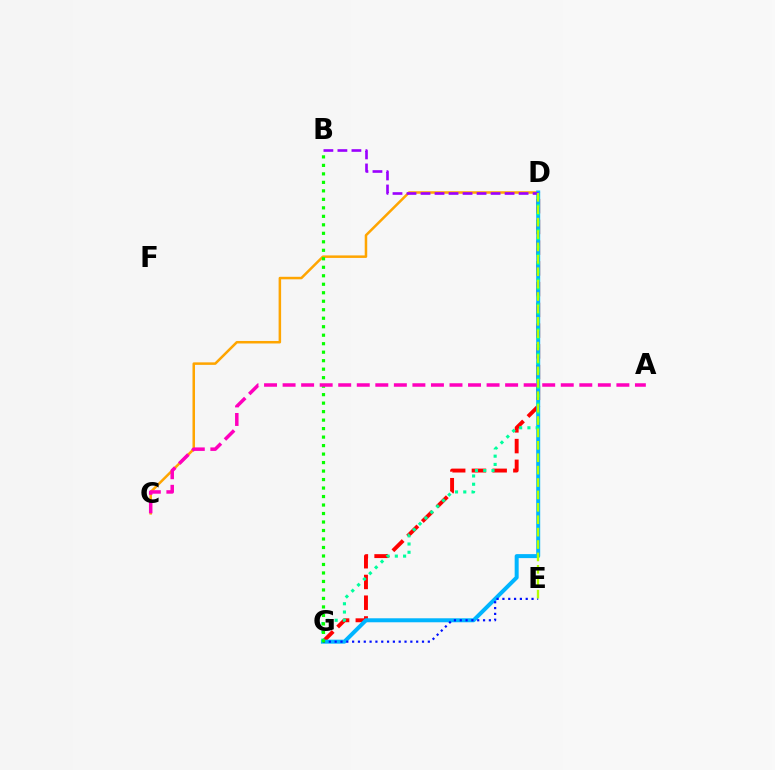{('C', 'D'): [{'color': '#ffa500', 'line_style': 'solid', 'thickness': 1.81}], ('D', 'G'): [{'color': '#ff0000', 'line_style': 'dashed', 'thickness': 2.82}, {'color': '#00b5ff', 'line_style': 'solid', 'thickness': 2.88}, {'color': '#00ff9d', 'line_style': 'dotted', 'thickness': 2.25}], ('B', 'D'): [{'color': '#9b00ff', 'line_style': 'dashed', 'thickness': 1.9}], ('E', 'G'): [{'color': '#0010ff', 'line_style': 'dotted', 'thickness': 1.58}], ('B', 'G'): [{'color': '#08ff00', 'line_style': 'dotted', 'thickness': 2.31}], ('D', 'E'): [{'color': '#b3ff00', 'line_style': 'dashed', 'thickness': 1.68}], ('A', 'C'): [{'color': '#ff00bd', 'line_style': 'dashed', 'thickness': 2.52}]}